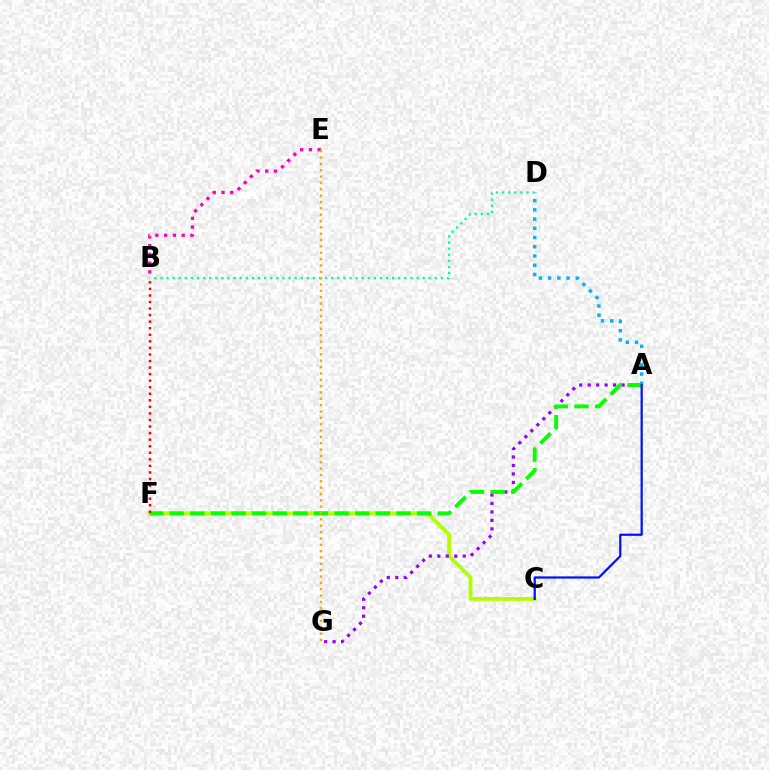{('C', 'F'): [{'color': '#b3ff00', 'line_style': 'solid', 'thickness': 2.76}], ('A', 'D'): [{'color': '#00b5ff', 'line_style': 'dotted', 'thickness': 2.51}], ('A', 'G'): [{'color': '#9b00ff', 'line_style': 'dotted', 'thickness': 2.3}], ('B', 'D'): [{'color': '#00ff9d', 'line_style': 'dotted', 'thickness': 1.66}], ('A', 'F'): [{'color': '#08ff00', 'line_style': 'dashed', 'thickness': 2.8}], ('A', 'C'): [{'color': '#0010ff', 'line_style': 'solid', 'thickness': 1.6}], ('B', 'F'): [{'color': '#ff0000', 'line_style': 'dotted', 'thickness': 1.78}], ('B', 'E'): [{'color': '#ff00bd', 'line_style': 'dotted', 'thickness': 2.38}], ('E', 'G'): [{'color': '#ffa500', 'line_style': 'dotted', 'thickness': 1.72}]}